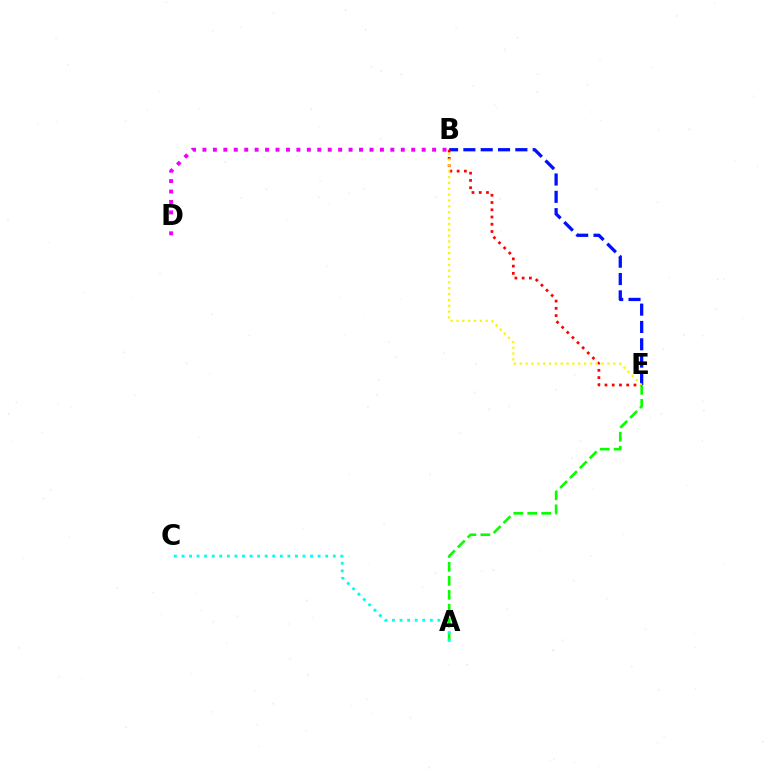{('B', 'D'): [{'color': '#ee00ff', 'line_style': 'dotted', 'thickness': 2.84}], ('A', 'E'): [{'color': '#08ff00', 'line_style': 'dashed', 'thickness': 1.89}], ('B', 'E'): [{'color': '#0010ff', 'line_style': 'dashed', 'thickness': 2.35}, {'color': '#ff0000', 'line_style': 'dotted', 'thickness': 1.97}, {'color': '#fcf500', 'line_style': 'dotted', 'thickness': 1.59}], ('A', 'C'): [{'color': '#00fff6', 'line_style': 'dotted', 'thickness': 2.06}]}